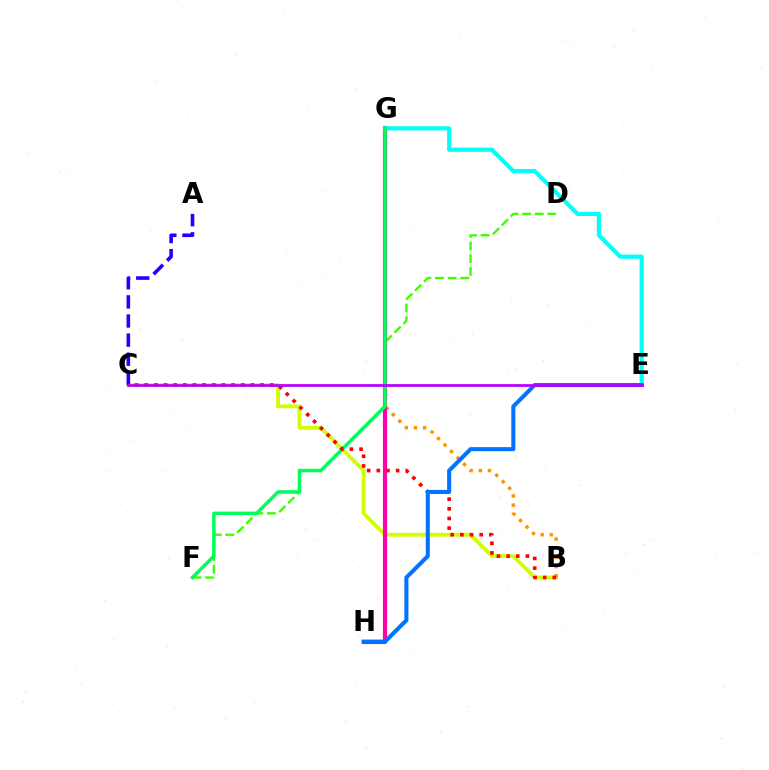{('B', 'C'): [{'color': '#d1ff00', 'line_style': 'solid', 'thickness': 2.75}, {'color': '#ff0000', 'line_style': 'dotted', 'thickness': 2.62}], ('B', 'G'): [{'color': '#ff9400', 'line_style': 'dotted', 'thickness': 2.49}], ('D', 'F'): [{'color': '#3dff00', 'line_style': 'dashed', 'thickness': 1.71}], ('A', 'C'): [{'color': '#2500ff', 'line_style': 'dashed', 'thickness': 2.6}], ('G', 'H'): [{'color': '#ff00ac', 'line_style': 'solid', 'thickness': 3.0}], ('E', 'G'): [{'color': '#00fff6', 'line_style': 'solid', 'thickness': 2.98}], ('F', 'G'): [{'color': '#00ff5c', 'line_style': 'solid', 'thickness': 2.52}], ('E', 'H'): [{'color': '#0074ff', 'line_style': 'solid', 'thickness': 2.93}], ('C', 'E'): [{'color': '#b900ff', 'line_style': 'solid', 'thickness': 1.98}]}